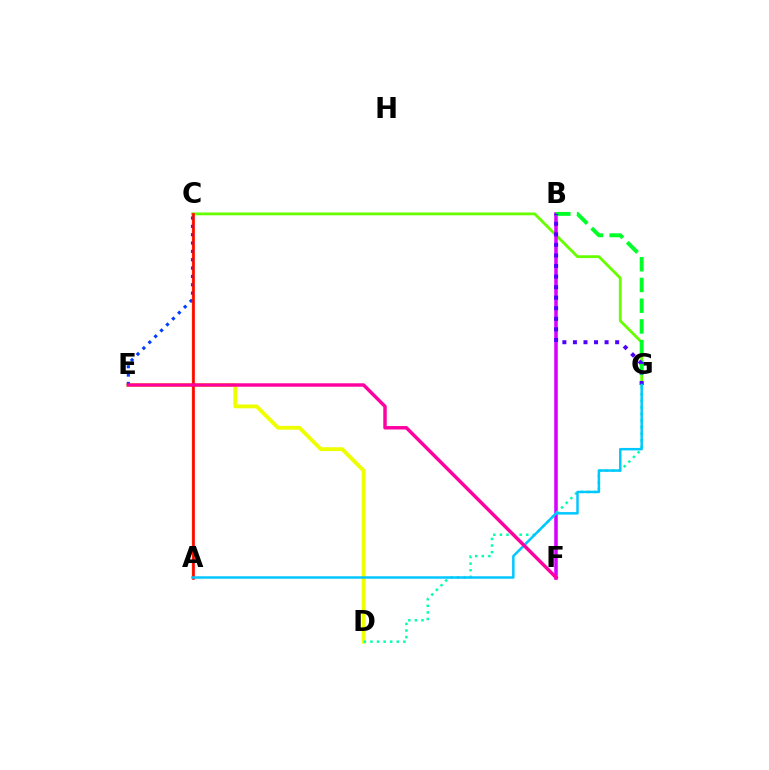{('C', 'G'): [{'color': '#66ff00', 'line_style': 'solid', 'thickness': 2.02}], ('D', 'E'): [{'color': '#eeff00', 'line_style': 'solid', 'thickness': 2.77}], ('B', 'F'): [{'color': '#d600ff', 'line_style': 'solid', 'thickness': 2.54}], ('B', 'G'): [{'color': '#00ff27', 'line_style': 'dashed', 'thickness': 2.82}, {'color': '#4f00ff', 'line_style': 'dotted', 'thickness': 2.87}], ('A', 'C'): [{'color': '#ff8800', 'line_style': 'solid', 'thickness': 1.72}, {'color': '#ff0000', 'line_style': 'solid', 'thickness': 1.85}], ('D', 'G'): [{'color': '#00ffaf', 'line_style': 'dotted', 'thickness': 1.79}], ('C', 'E'): [{'color': '#003fff', 'line_style': 'dotted', 'thickness': 2.27}], ('A', 'G'): [{'color': '#00c7ff', 'line_style': 'solid', 'thickness': 1.78}], ('E', 'F'): [{'color': '#ff00a0', 'line_style': 'solid', 'thickness': 2.48}]}